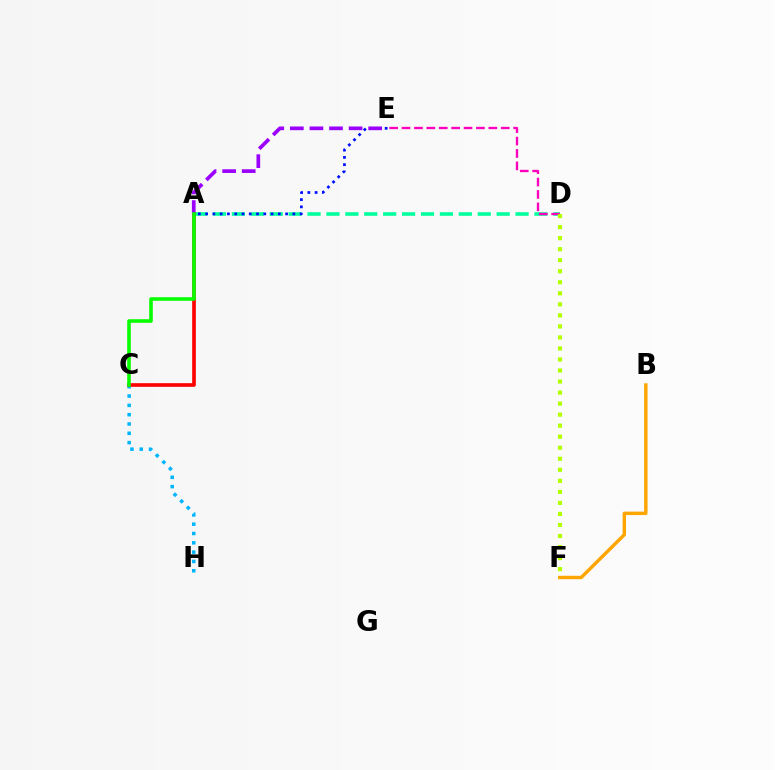{('A', 'D'): [{'color': '#00ff9d', 'line_style': 'dashed', 'thickness': 2.57}], ('A', 'E'): [{'color': '#0010ff', 'line_style': 'dotted', 'thickness': 1.98}, {'color': '#9b00ff', 'line_style': 'dashed', 'thickness': 2.66}], ('C', 'H'): [{'color': '#00b5ff', 'line_style': 'dotted', 'thickness': 2.53}], ('B', 'F'): [{'color': '#ffa500', 'line_style': 'solid', 'thickness': 2.46}], ('A', 'C'): [{'color': '#ff0000', 'line_style': 'solid', 'thickness': 2.62}, {'color': '#08ff00', 'line_style': 'solid', 'thickness': 2.58}], ('D', 'E'): [{'color': '#ff00bd', 'line_style': 'dashed', 'thickness': 1.68}], ('D', 'F'): [{'color': '#b3ff00', 'line_style': 'dotted', 'thickness': 3.0}]}